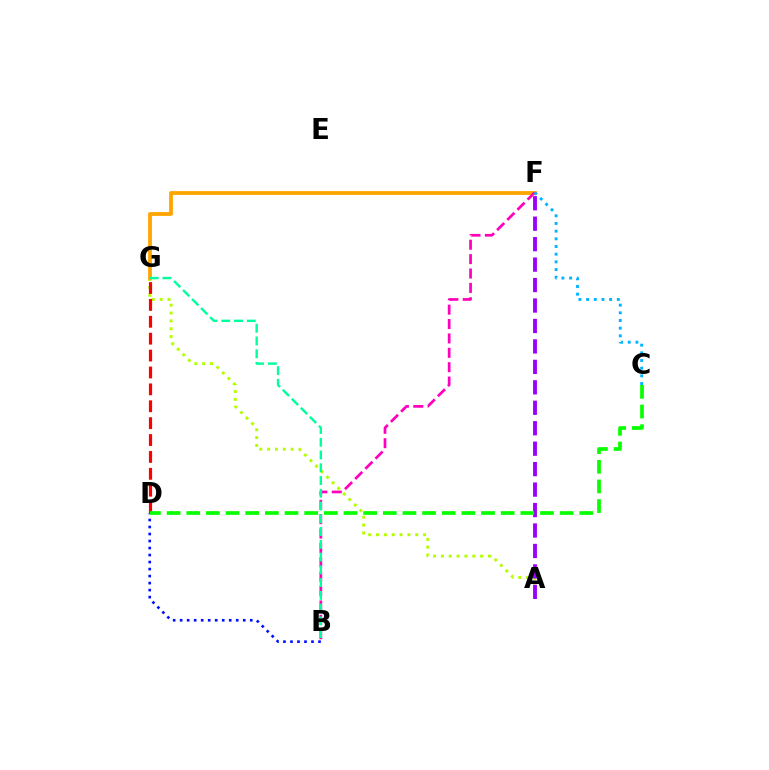{('A', 'G'): [{'color': '#b3ff00', 'line_style': 'dotted', 'thickness': 2.13}], ('B', 'D'): [{'color': '#0010ff', 'line_style': 'dotted', 'thickness': 1.9}], ('A', 'F'): [{'color': '#9b00ff', 'line_style': 'dashed', 'thickness': 2.78}], ('D', 'G'): [{'color': '#ff0000', 'line_style': 'dashed', 'thickness': 2.29}], ('F', 'G'): [{'color': '#ffa500', 'line_style': 'solid', 'thickness': 2.74}], ('C', 'D'): [{'color': '#08ff00', 'line_style': 'dashed', 'thickness': 2.67}], ('B', 'F'): [{'color': '#ff00bd', 'line_style': 'dashed', 'thickness': 1.95}], ('C', 'F'): [{'color': '#00b5ff', 'line_style': 'dotted', 'thickness': 2.09}], ('B', 'G'): [{'color': '#00ff9d', 'line_style': 'dashed', 'thickness': 1.73}]}